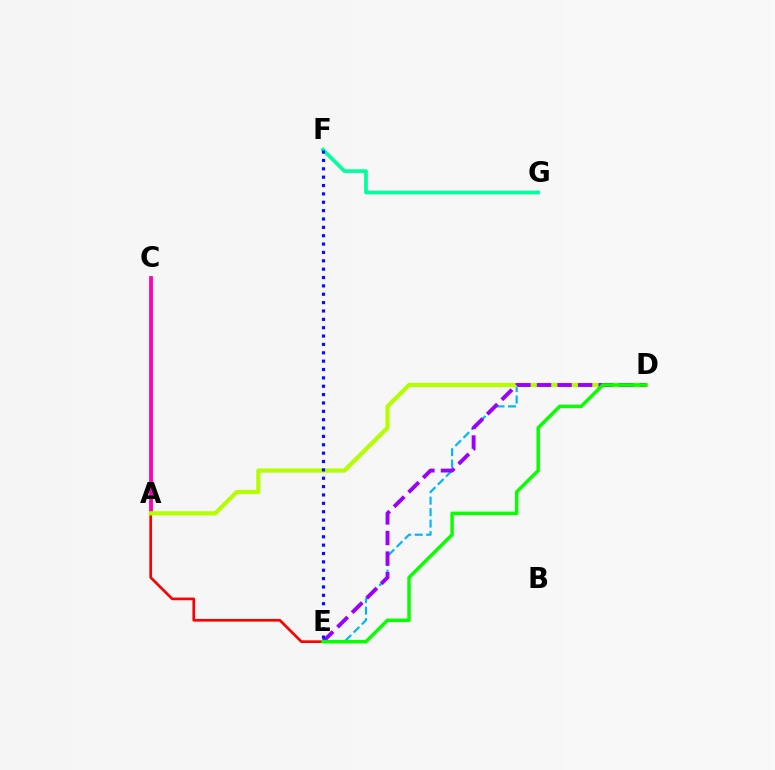{('D', 'E'): [{'color': '#00b5ff', 'line_style': 'dashed', 'thickness': 1.56}, {'color': '#9b00ff', 'line_style': 'dashed', 'thickness': 2.79}, {'color': '#08ff00', 'line_style': 'solid', 'thickness': 2.49}], ('A', 'E'): [{'color': '#ff0000', 'line_style': 'solid', 'thickness': 1.93}], ('A', 'C'): [{'color': '#ffa500', 'line_style': 'solid', 'thickness': 2.25}, {'color': '#ff00bd', 'line_style': 'solid', 'thickness': 2.7}], ('A', 'D'): [{'color': '#b3ff00', 'line_style': 'solid', 'thickness': 2.99}], ('F', 'G'): [{'color': '#00ff9d', 'line_style': 'solid', 'thickness': 2.65}], ('E', 'F'): [{'color': '#0010ff', 'line_style': 'dotted', 'thickness': 2.27}]}